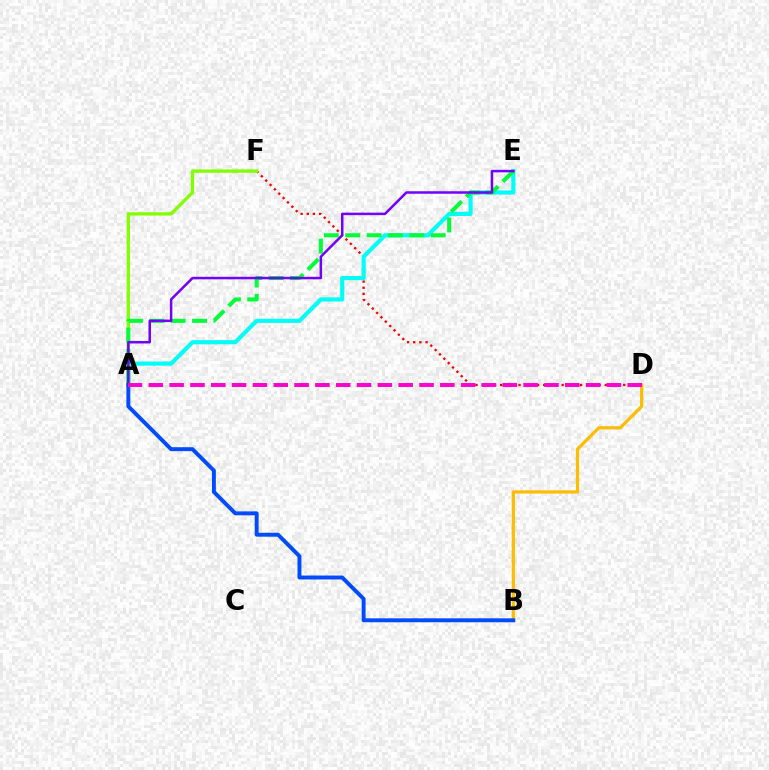{('D', 'F'): [{'color': '#ff0000', 'line_style': 'dotted', 'thickness': 1.67}], ('B', 'D'): [{'color': '#ffbd00', 'line_style': 'solid', 'thickness': 2.33}], ('A', 'E'): [{'color': '#00fff6', 'line_style': 'solid', 'thickness': 2.99}, {'color': '#00ff39', 'line_style': 'dashed', 'thickness': 2.9}, {'color': '#7200ff', 'line_style': 'solid', 'thickness': 1.81}], ('A', 'F'): [{'color': '#84ff00', 'line_style': 'solid', 'thickness': 2.42}], ('A', 'B'): [{'color': '#004bff', 'line_style': 'solid', 'thickness': 2.83}], ('A', 'D'): [{'color': '#ff00cf', 'line_style': 'dashed', 'thickness': 2.83}]}